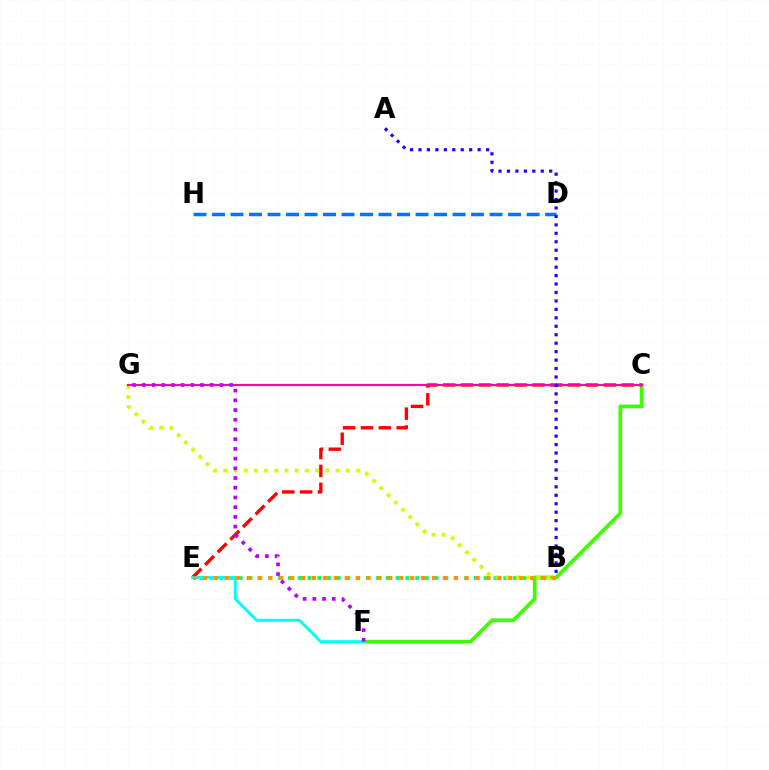{('B', 'E'): [{'color': '#00ff5c', 'line_style': 'dotted', 'thickness': 2.66}, {'color': '#ff9400', 'line_style': 'dotted', 'thickness': 2.96}], ('C', 'F'): [{'color': '#3dff00', 'line_style': 'solid', 'thickness': 2.7}], ('D', 'H'): [{'color': '#0074ff', 'line_style': 'dashed', 'thickness': 2.51}], ('C', 'E'): [{'color': '#ff0000', 'line_style': 'dashed', 'thickness': 2.43}], ('E', 'F'): [{'color': '#00fff6', 'line_style': 'solid', 'thickness': 2.12}], ('B', 'G'): [{'color': '#d1ff00', 'line_style': 'dotted', 'thickness': 2.77}], ('C', 'G'): [{'color': '#ff00ac', 'line_style': 'solid', 'thickness': 1.54}], ('A', 'B'): [{'color': '#2500ff', 'line_style': 'dotted', 'thickness': 2.3}], ('F', 'G'): [{'color': '#b900ff', 'line_style': 'dotted', 'thickness': 2.64}]}